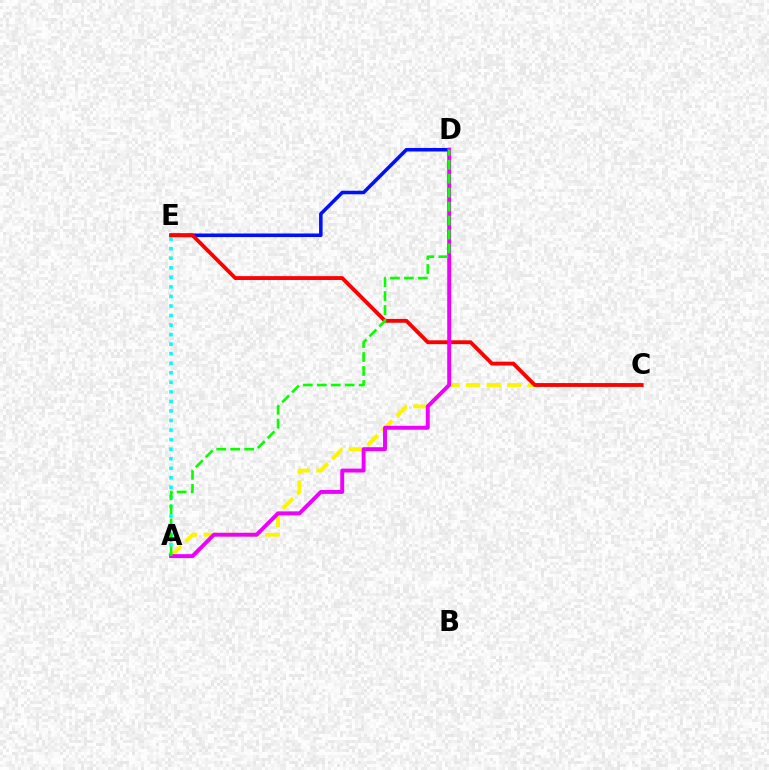{('D', 'E'): [{'color': '#0010ff', 'line_style': 'solid', 'thickness': 2.55}], ('A', 'E'): [{'color': '#00fff6', 'line_style': 'dotted', 'thickness': 2.59}], ('A', 'C'): [{'color': '#fcf500', 'line_style': 'dashed', 'thickness': 2.79}], ('C', 'E'): [{'color': '#ff0000', 'line_style': 'solid', 'thickness': 2.77}], ('A', 'D'): [{'color': '#ee00ff', 'line_style': 'solid', 'thickness': 2.82}, {'color': '#08ff00', 'line_style': 'dashed', 'thickness': 1.9}]}